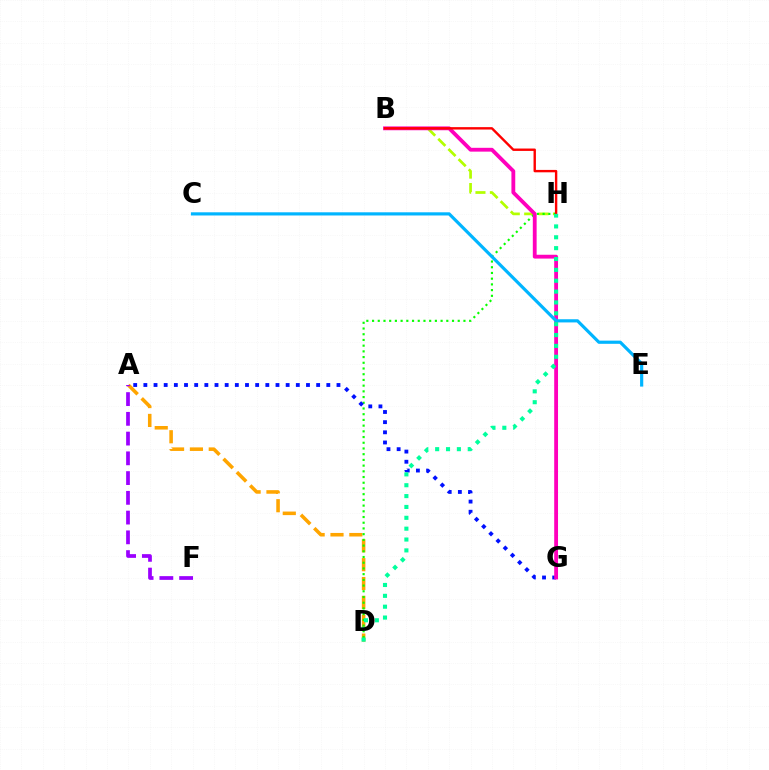{('A', 'D'): [{'color': '#ffa500', 'line_style': 'dashed', 'thickness': 2.56}], ('B', 'H'): [{'color': '#b3ff00', 'line_style': 'dashed', 'thickness': 1.96}, {'color': '#ff0000', 'line_style': 'solid', 'thickness': 1.72}], ('A', 'F'): [{'color': '#9b00ff', 'line_style': 'dashed', 'thickness': 2.68}], ('D', 'H'): [{'color': '#08ff00', 'line_style': 'dotted', 'thickness': 1.55}, {'color': '#00ff9d', 'line_style': 'dotted', 'thickness': 2.95}], ('A', 'G'): [{'color': '#0010ff', 'line_style': 'dotted', 'thickness': 2.76}], ('B', 'G'): [{'color': '#ff00bd', 'line_style': 'solid', 'thickness': 2.75}], ('C', 'E'): [{'color': '#00b5ff', 'line_style': 'solid', 'thickness': 2.29}]}